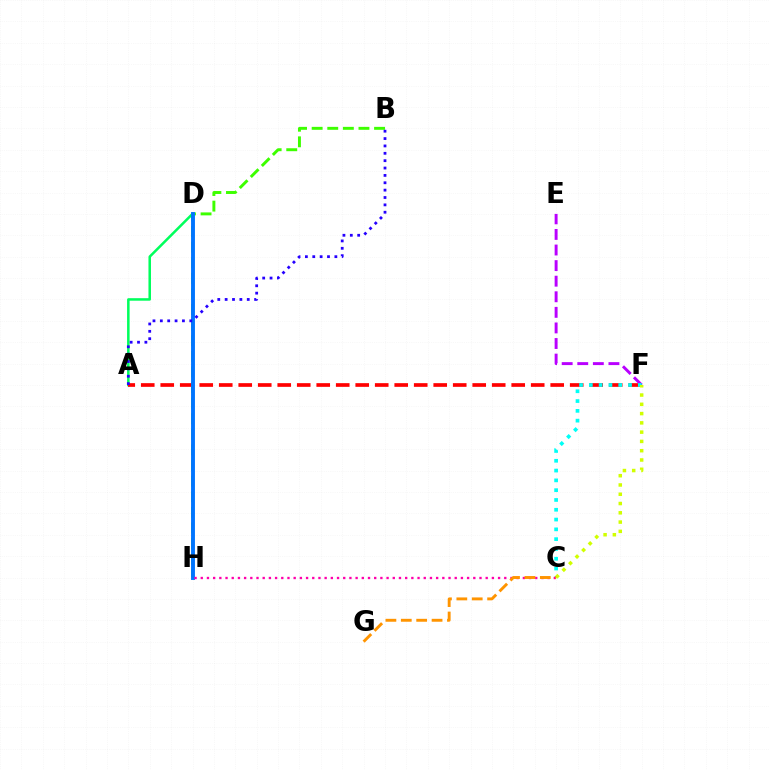{('A', 'D'): [{'color': '#00ff5c', 'line_style': 'solid', 'thickness': 1.82}], ('A', 'F'): [{'color': '#ff0000', 'line_style': 'dashed', 'thickness': 2.65}], ('B', 'H'): [{'color': '#3dff00', 'line_style': 'dashed', 'thickness': 2.12}], ('D', 'H'): [{'color': '#0074ff', 'line_style': 'solid', 'thickness': 2.8}], ('E', 'F'): [{'color': '#b900ff', 'line_style': 'dashed', 'thickness': 2.12}], ('A', 'B'): [{'color': '#2500ff', 'line_style': 'dotted', 'thickness': 2.0}], ('C', 'F'): [{'color': '#00fff6', 'line_style': 'dotted', 'thickness': 2.66}, {'color': '#d1ff00', 'line_style': 'dotted', 'thickness': 2.52}], ('C', 'H'): [{'color': '#ff00ac', 'line_style': 'dotted', 'thickness': 1.68}], ('C', 'G'): [{'color': '#ff9400', 'line_style': 'dashed', 'thickness': 2.09}]}